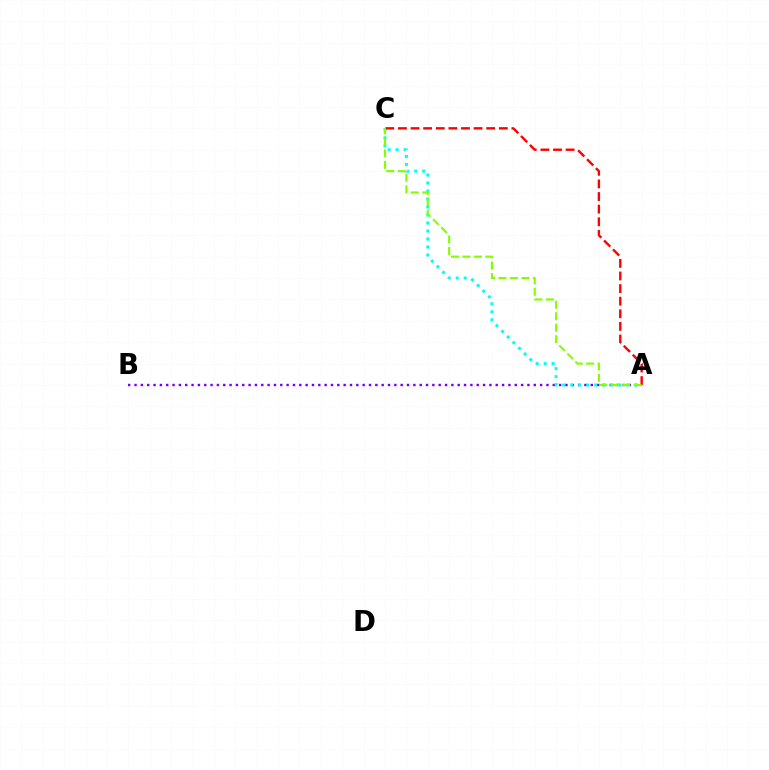{('A', 'B'): [{'color': '#7200ff', 'line_style': 'dotted', 'thickness': 1.72}], ('A', 'C'): [{'color': '#00fff6', 'line_style': 'dotted', 'thickness': 2.17}, {'color': '#ff0000', 'line_style': 'dashed', 'thickness': 1.71}, {'color': '#84ff00', 'line_style': 'dashed', 'thickness': 1.56}]}